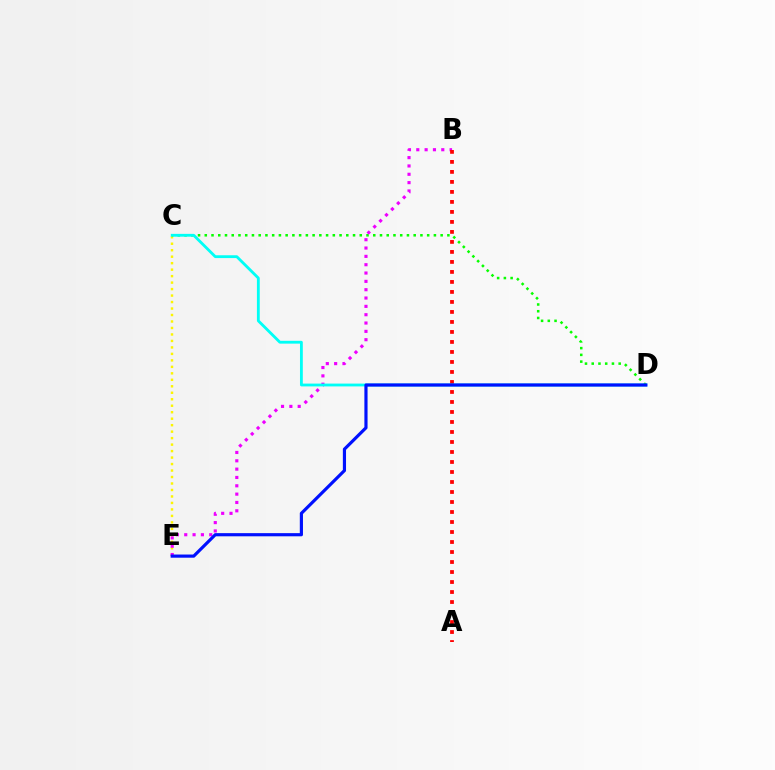{('C', 'E'): [{'color': '#fcf500', 'line_style': 'dotted', 'thickness': 1.76}], ('C', 'D'): [{'color': '#08ff00', 'line_style': 'dotted', 'thickness': 1.83}, {'color': '#00fff6', 'line_style': 'solid', 'thickness': 2.03}], ('B', 'E'): [{'color': '#ee00ff', 'line_style': 'dotted', 'thickness': 2.26}], ('A', 'B'): [{'color': '#ff0000', 'line_style': 'dotted', 'thickness': 2.72}], ('D', 'E'): [{'color': '#0010ff', 'line_style': 'solid', 'thickness': 2.28}]}